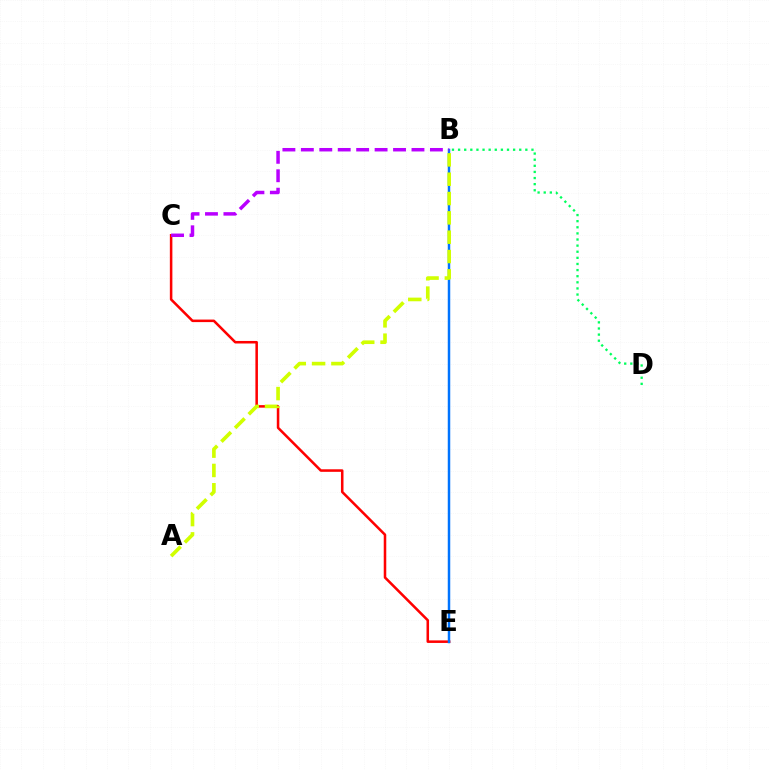{('C', 'E'): [{'color': '#ff0000', 'line_style': 'solid', 'thickness': 1.83}], ('B', 'E'): [{'color': '#0074ff', 'line_style': 'solid', 'thickness': 1.79}], ('B', 'D'): [{'color': '#00ff5c', 'line_style': 'dotted', 'thickness': 1.66}], ('B', 'C'): [{'color': '#b900ff', 'line_style': 'dashed', 'thickness': 2.5}], ('A', 'B'): [{'color': '#d1ff00', 'line_style': 'dashed', 'thickness': 2.63}]}